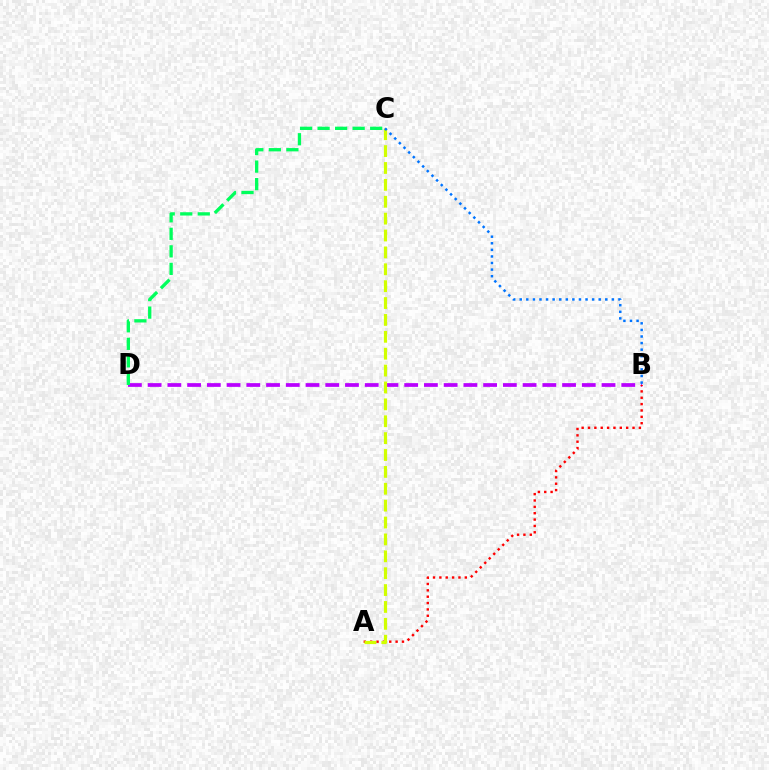{('B', 'D'): [{'color': '#b900ff', 'line_style': 'dashed', 'thickness': 2.68}], ('A', 'B'): [{'color': '#ff0000', 'line_style': 'dotted', 'thickness': 1.73}], ('C', 'D'): [{'color': '#00ff5c', 'line_style': 'dashed', 'thickness': 2.38}], ('A', 'C'): [{'color': '#d1ff00', 'line_style': 'dashed', 'thickness': 2.29}], ('B', 'C'): [{'color': '#0074ff', 'line_style': 'dotted', 'thickness': 1.79}]}